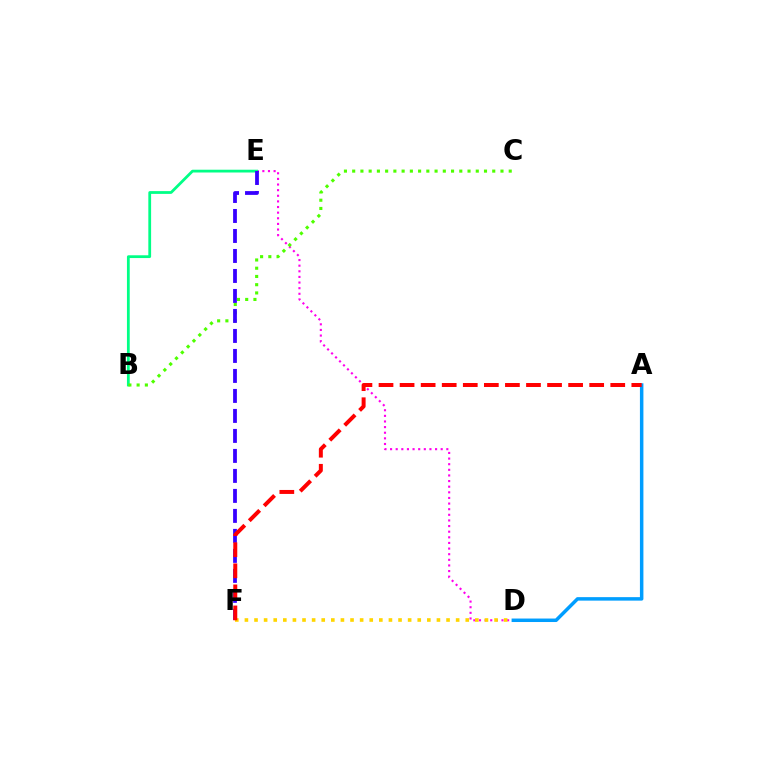{('D', 'E'): [{'color': '#ff00ed', 'line_style': 'dotted', 'thickness': 1.53}], ('D', 'F'): [{'color': '#ffd500', 'line_style': 'dotted', 'thickness': 2.61}], ('B', 'E'): [{'color': '#00ff86', 'line_style': 'solid', 'thickness': 2.0}], ('B', 'C'): [{'color': '#4fff00', 'line_style': 'dotted', 'thickness': 2.24}], ('A', 'D'): [{'color': '#009eff', 'line_style': 'solid', 'thickness': 2.51}], ('E', 'F'): [{'color': '#3700ff', 'line_style': 'dashed', 'thickness': 2.72}], ('A', 'F'): [{'color': '#ff0000', 'line_style': 'dashed', 'thickness': 2.86}]}